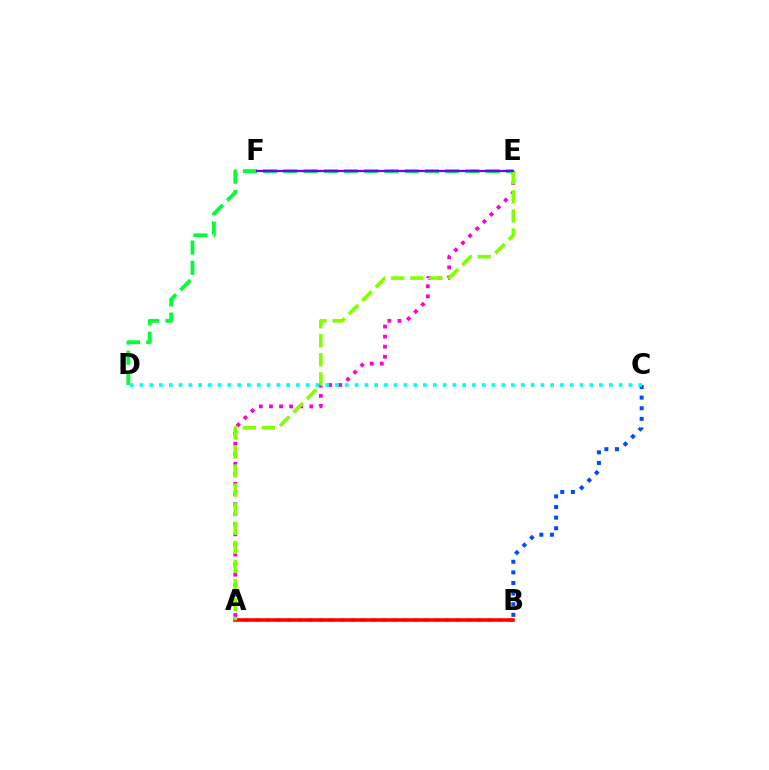{('A', 'E'): [{'color': '#ff00cf', 'line_style': 'dotted', 'thickness': 2.74}, {'color': '#84ff00', 'line_style': 'dashed', 'thickness': 2.59}], ('B', 'C'): [{'color': '#004bff', 'line_style': 'dotted', 'thickness': 2.89}], ('D', 'E'): [{'color': '#00ff39', 'line_style': 'dashed', 'thickness': 2.75}], ('A', 'B'): [{'color': '#ffbd00', 'line_style': 'dotted', 'thickness': 2.87}, {'color': '#ff0000', 'line_style': 'solid', 'thickness': 2.57}], ('C', 'D'): [{'color': '#00fff6', 'line_style': 'dotted', 'thickness': 2.66}], ('E', 'F'): [{'color': '#7200ff', 'line_style': 'solid', 'thickness': 1.62}]}